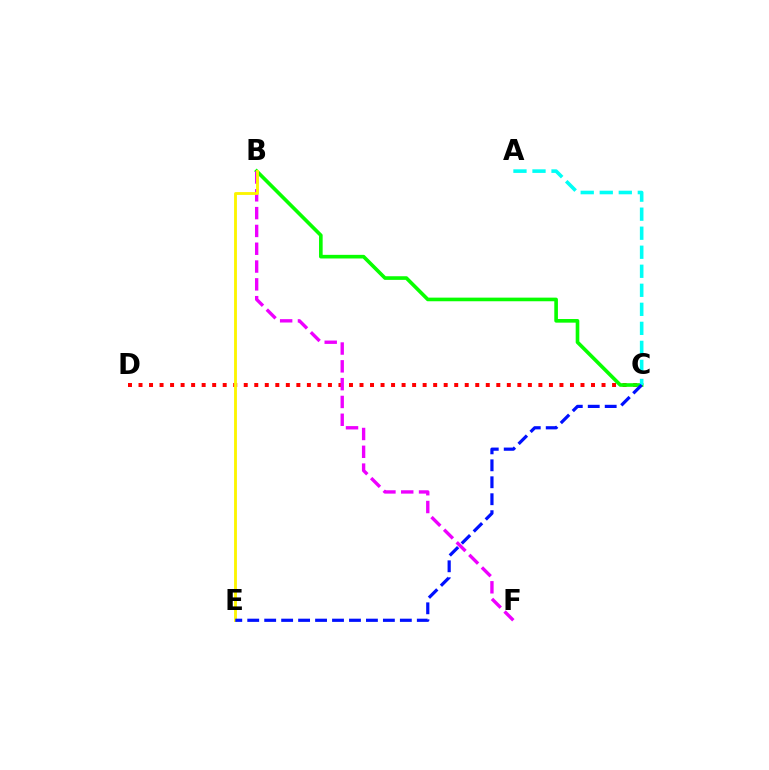{('C', 'D'): [{'color': '#ff0000', 'line_style': 'dotted', 'thickness': 2.86}], ('B', 'C'): [{'color': '#08ff00', 'line_style': 'solid', 'thickness': 2.61}], ('A', 'C'): [{'color': '#00fff6', 'line_style': 'dashed', 'thickness': 2.59}], ('B', 'F'): [{'color': '#ee00ff', 'line_style': 'dashed', 'thickness': 2.42}], ('B', 'E'): [{'color': '#fcf500', 'line_style': 'solid', 'thickness': 2.05}], ('C', 'E'): [{'color': '#0010ff', 'line_style': 'dashed', 'thickness': 2.3}]}